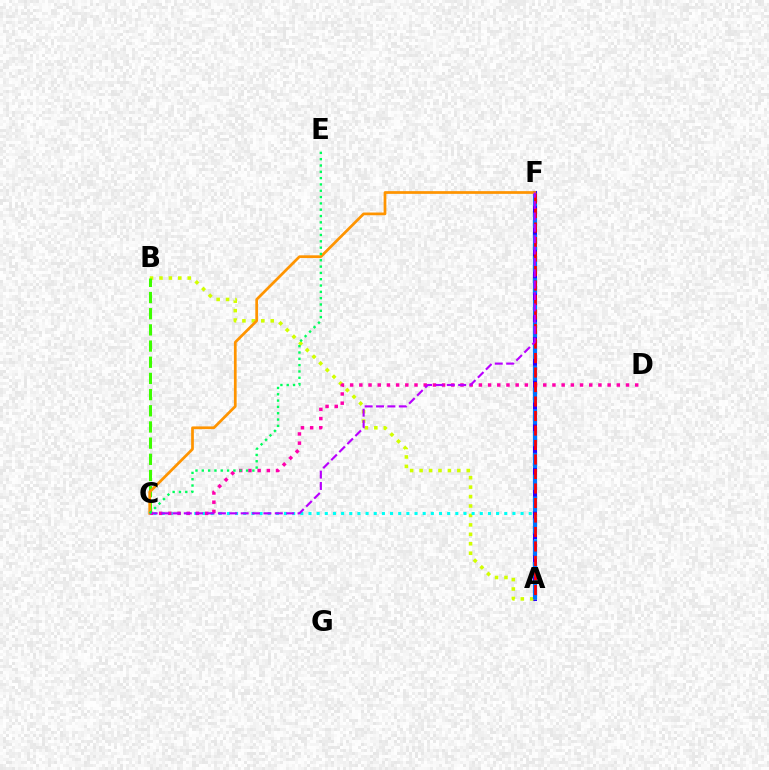{('A', 'F'): [{'color': '#2500ff', 'line_style': 'solid', 'thickness': 2.95}, {'color': '#0074ff', 'line_style': 'dashed', 'thickness': 2.96}, {'color': '#ff0000', 'line_style': 'dashed', 'thickness': 1.97}], ('A', 'B'): [{'color': '#d1ff00', 'line_style': 'dotted', 'thickness': 2.56}], ('A', 'C'): [{'color': '#00fff6', 'line_style': 'dotted', 'thickness': 2.22}], ('C', 'D'): [{'color': '#ff00ac', 'line_style': 'dotted', 'thickness': 2.5}], ('B', 'C'): [{'color': '#3dff00', 'line_style': 'dashed', 'thickness': 2.2}], ('C', 'F'): [{'color': '#ff9400', 'line_style': 'solid', 'thickness': 1.96}, {'color': '#b900ff', 'line_style': 'dashed', 'thickness': 1.54}], ('C', 'E'): [{'color': '#00ff5c', 'line_style': 'dotted', 'thickness': 1.72}]}